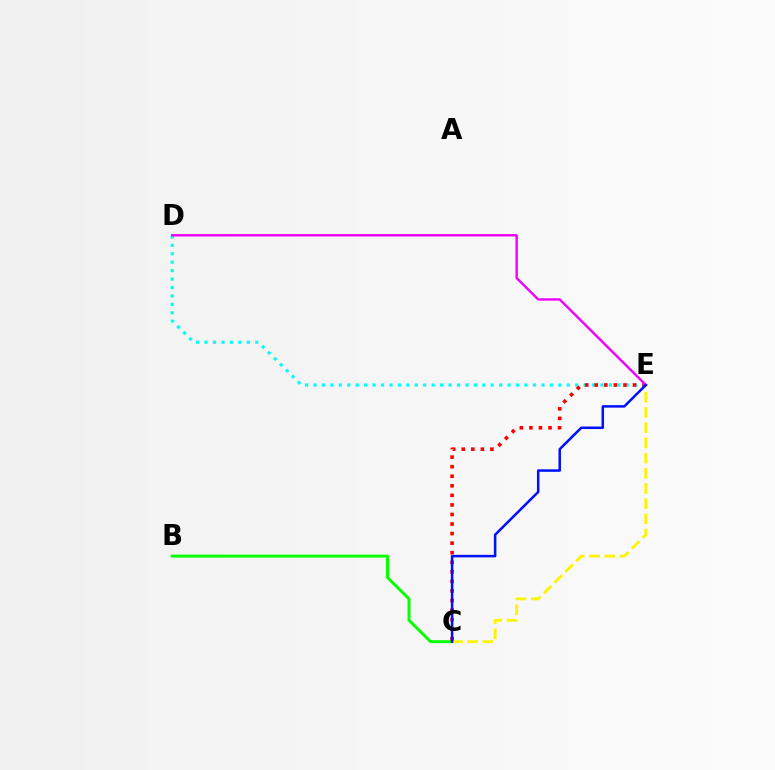{('B', 'C'): [{'color': '#08ff00', 'line_style': 'solid', 'thickness': 2.13}], ('D', 'E'): [{'color': '#00fff6', 'line_style': 'dotted', 'thickness': 2.29}, {'color': '#ee00ff', 'line_style': 'solid', 'thickness': 1.72}], ('C', 'E'): [{'color': '#fcf500', 'line_style': 'dashed', 'thickness': 2.06}, {'color': '#ff0000', 'line_style': 'dotted', 'thickness': 2.6}, {'color': '#0010ff', 'line_style': 'solid', 'thickness': 1.81}]}